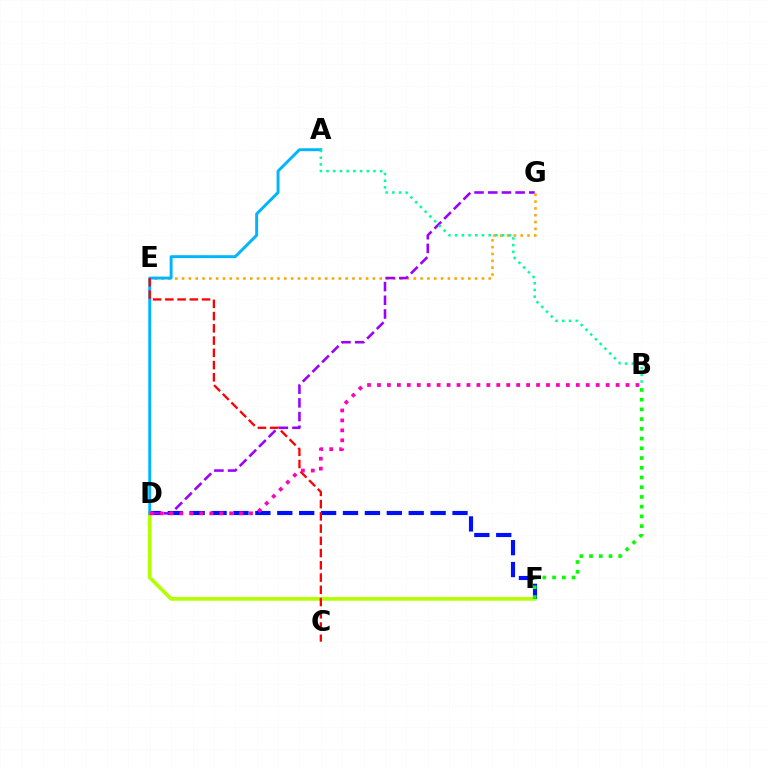{('D', 'F'): [{'color': '#b3ff00', 'line_style': 'solid', 'thickness': 2.65}, {'color': '#0010ff', 'line_style': 'dashed', 'thickness': 2.98}], ('E', 'G'): [{'color': '#ffa500', 'line_style': 'dotted', 'thickness': 1.85}], ('D', 'G'): [{'color': '#9b00ff', 'line_style': 'dashed', 'thickness': 1.86}], ('B', 'F'): [{'color': '#08ff00', 'line_style': 'dotted', 'thickness': 2.64}], ('A', 'D'): [{'color': '#00b5ff', 'line_style': 'solid', 'thickness': 2.11}], ('C', 'E'): [{'color': '#ff0000', 'line_style': 'dashed', 'thickness': 1.66}], ('A', 'B'): [{'color': '#00ff9d', 'line_style': 'dotted', 'thickness': 1.82}], ('B', 'D'): [{'color': '#ff00bd', 'line_style': 'dotted', 'thickness': 2.7}]}